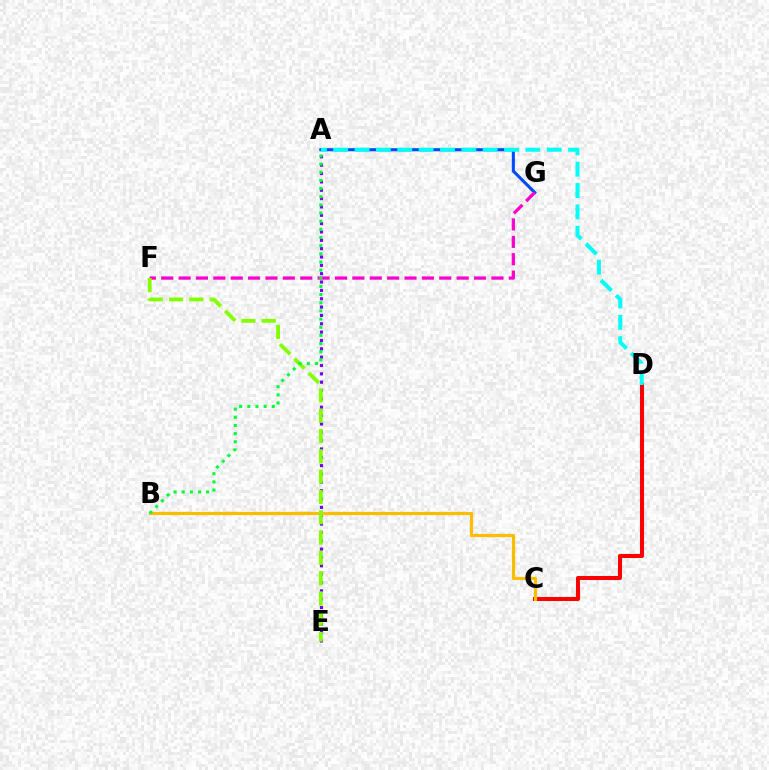{('C', 'D'): [{'color': '#ff0000', 'line_style': 'solid', 'thickness': 2.92}], ('A', 'G'): [{'color': '#004bff', 'line_style': 'solid', 'thickness': 2.23}], ('A', 'E'): [{'color': '#7200ff', 'line_style': 'dotted', 'thickness': 2.27}], ('A', 'D'): [{'color': '#00fff6', 'line_style': 'dashed', 'thickness': 2.9}], ('F', 'G'): [{'color': '#ff00cf', 'line_style': 'dashed', 'thickness': 2.36}], ('B', 'C'): [{'color': '#ffbd00', 'line_style': 'solid', 'thickness': 2.3}], ('E', 'F'): [{'color': '#84ff00', 'line_style': 'dashed', 'thickness': 2.76}], ('A', 'B'): [{'color': '#00ff39', 'line_style': 'dotted', 'thickness': 2.22}]}